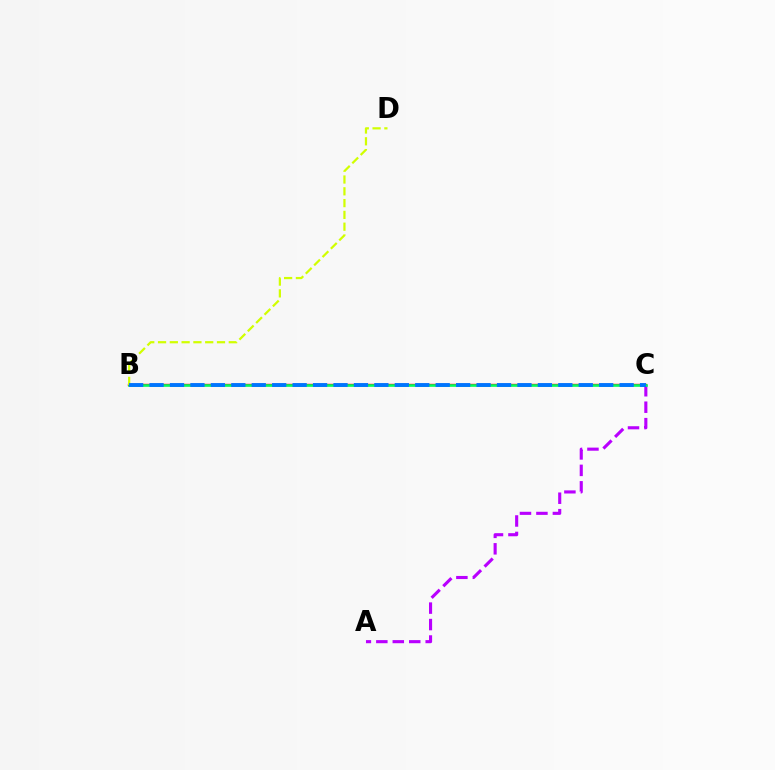{('B', 'C'): [{'color': '#ff0000', 'line_style': 'solid', 'thickness': 1.71}, {'color': '#00ff5c', 'line_style': 'solid', 'thickness': 1.85}, {'color': '#0074ff', 'line_style': 'dashed', 'thickness': 2.78}], ('A', 'C'): [{'color': '#b900ff', 'line_style': 'dashed', 'thickness': 2.24}], ('B', 'D'): [{'color': '#d1ff00', 'line_style': 'dashed', 'thickness': 1.6}]}